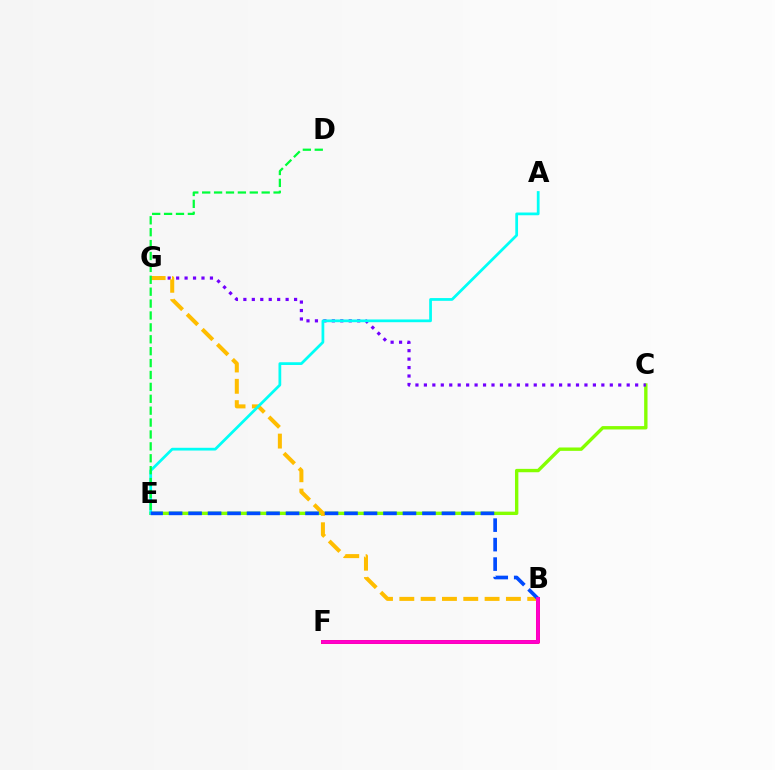{('C', 'E'): [{'color': '#84ff00', 'line_style': 'solid', 'thickness': 2.43}], ('C', 'G'): [{'color': '#7200ff', 'line_style': 'dotted', 'thickness': 2.3}], ('B', 'F'): [{'color': '#ff0000', 'line_style': 'solid', 'thickness': 2.84}, {'color': '#ff00cf', 'line_style': 'solid', 'thickness': 2.71}], ('B', 'G'): [{'color': '#ffbd00', 'line_style': 'dashed', 'thickness': 2.9}], ('A', 'E'): [{'color': '#00fff6', 'line_style': 'solid', 'thickness': 1.98}], ('D', 'E'): [{'color': '#00ff39', 'line_style': 'dashed', 'thickness': 1.62}], ('B', 'E'): [{'color': '#004bff', 'line_style': 'dashed', 'thickness': 2.65}]}